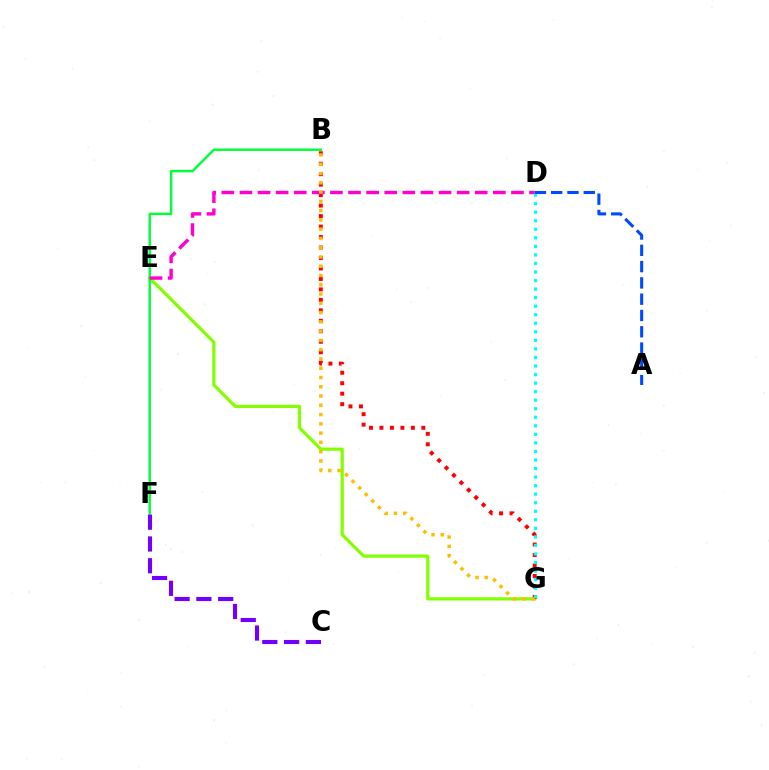{('E', 'G'): [{'color': '#84ff00', 'line_style': 'solid', 'thickness': 2.31}], ('B', 'G'): [{'color': '#ff0000', 'line_style': 'dotted', 'thickness': 2.85}, {'color': '#ffbd00', 'line_style': 'dotted', 'thickness': 2.52}], ('B', 'F'): [{'color': '#00ff39', 'line_style': 'solid', 'thickness': 1.76}], ('D', 'E'): [{'color': '#ff00cf', 'line_style': 'dashed', 'thickness': 2.46}], ('D', 'G'): [{'color': '#00fff6', 'line_style': 'dotted', 'thickness': 2.32}], ('A', 'D'): [{'color': '#004bff', 'line_style': 'dashed', 'thickness': 2.21}], ('C', 'F'): [{'color': '#7200ff', 'line_style': 'dashed', 'thickness': 2.96}]}